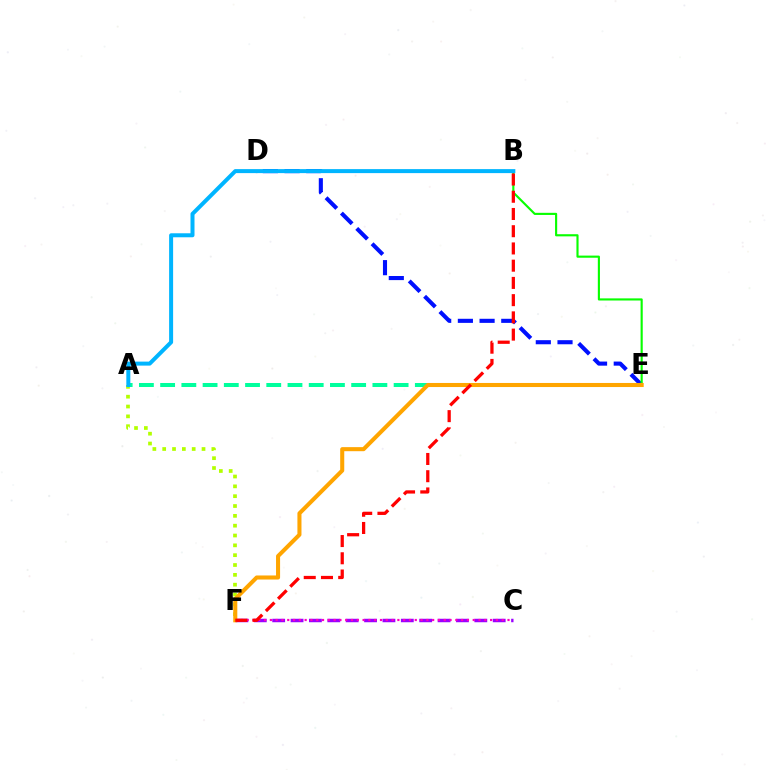{('A', 'E'): [{'color': '#00ff9d', 'line_style': 'dashed', 'thickness': 2.88}], ('C', 'F'): [{'color': '#9b00ff', 'line_style': 'dashed', 'thickness': 2.5}, {'color': '#ff00bd', 'line_style': 'dotted', 'thickness': 1.57}], ('D', 'E'): [{'color': '#0010ff', 'line_style': 'dashed', 'thickness': 2.95}], ('A', 'F'): [{'color': '#b3ff00', 'line_style': 'dotted', 'thickness': 2.67}], ('B', 'E'): [{'color': '#08ff00', 'line_style': 'solid', 'thickness': 1.54}], ('E', 'F'): [{'color': '#ffa500', 'line_style': 'solid', 'thickness': 2.92}], ('A', 'B'): [{'color': '#00b5ff', 'line_style': 'solid', 'thickness': 2.88}], ('B', 'F'): [{'color': '#ff0000', 'line_style': 'dashed', 'thickness': 2.34}]}